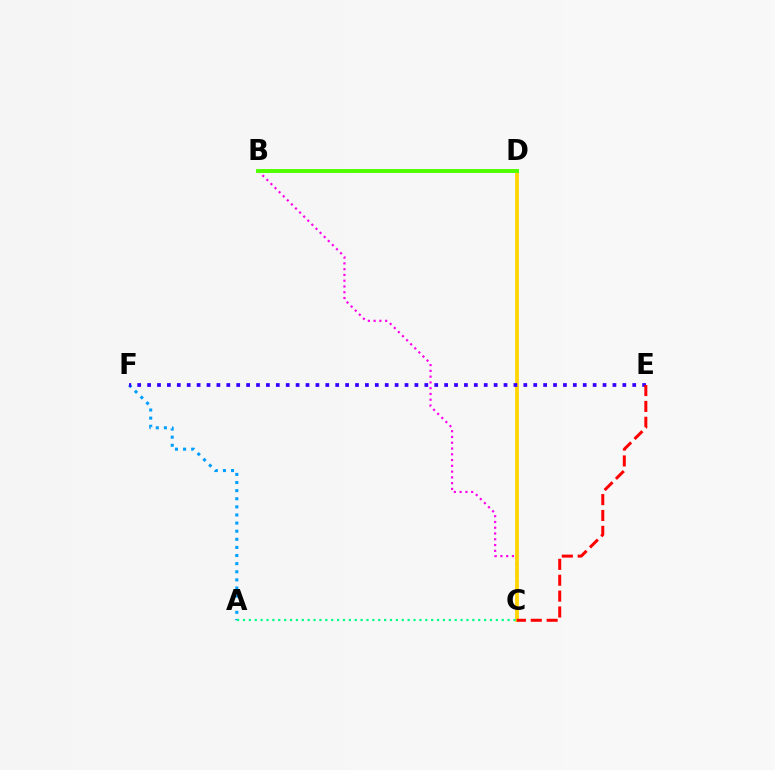{('B', 'C'): [{'color': '#ff00ed', 'line_style': 'dotted', 'thickness': 1.57}], ('C', 'D'): [{'color': '#ffd500', 'line_style': 'solid', 'thickness': 2.7}], ('A', 'F'): [{'color': '#009eff', 'line_style': 'dotted', 'thickness': 2.2}], ('E', 'F'): [{'color': '#3700ff', 'line_style': 'dotted', 'thickness': 2.69}], ('B', 'D'): [{'color': '#4fff00', 'line_style': 'solid', 'thickness': 2.82}], ('A', 'C'): [{'color': '#00ff86', 'line_style': 'dotted', 'thickness': 1.6}], ('C', 'E'): [{'color': '#ff0000', 'line_style': 'dashed', 'thickness': 2.16}]}